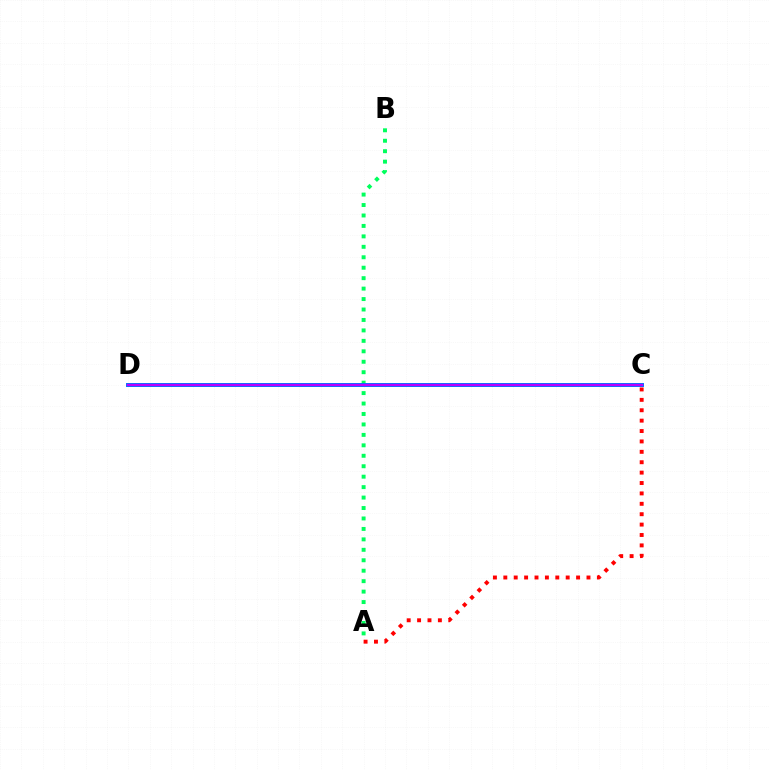{('C', 'D'): [{'color': '#d1ff00', 'line_style': 'dotted', 'thickness': 2.73}, {'color': '#0074ff', 'line_style': 'solid', 'thickness': 2.85}, {'color': '#b900ff', 'line_style': 'solid', 'thickness': 1.64}], ('A', 'B'): [{'color': '#00ff5c', 'line_style': 'dotted', 'thickness': 2.84}], ('A', 'C'): [{'color': '#ff0000', 'line_style': 'dotted', 'thickness': 2.82}]}